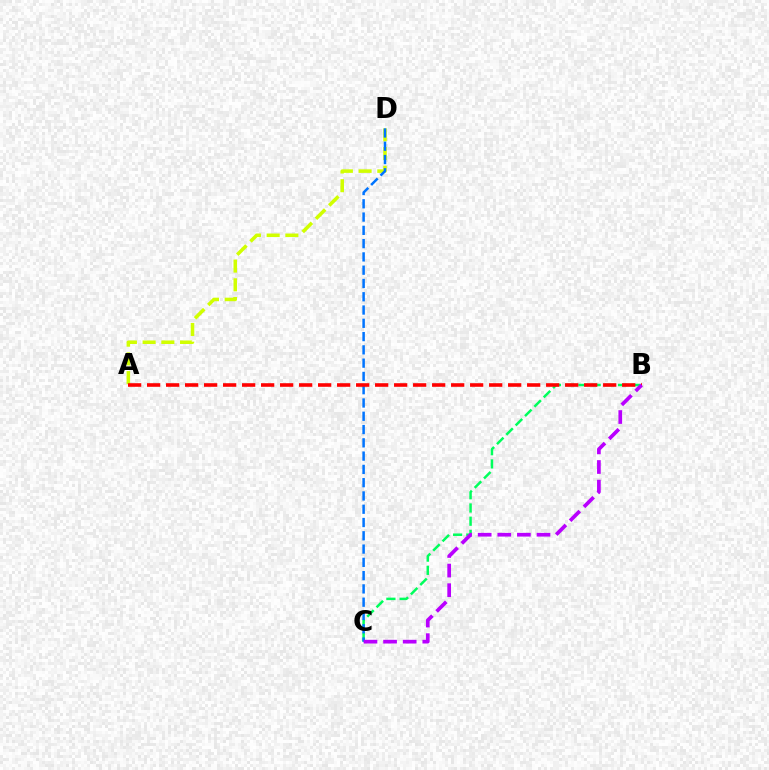{('B', 'C'): [{'color': '#00ff5c', 'line_style': 'dashed', 'thickness': 1.8}, {'color': '#b900ff', 'line_style': 'dashed', 'thickness': 2.66}], ('A', 'D'): [{'color': '#d1ff00', 'line_style': 'dashed', 'thickness': 2.54}], ('C', 'D'): [{'color': '#0074ff', 'line_style': 'dashed', 'thickness': 1.8}], ('A', 'B'): [{'color': '#ff0000', 'line_style': 'dashed', 'thickness': 2.58}]}